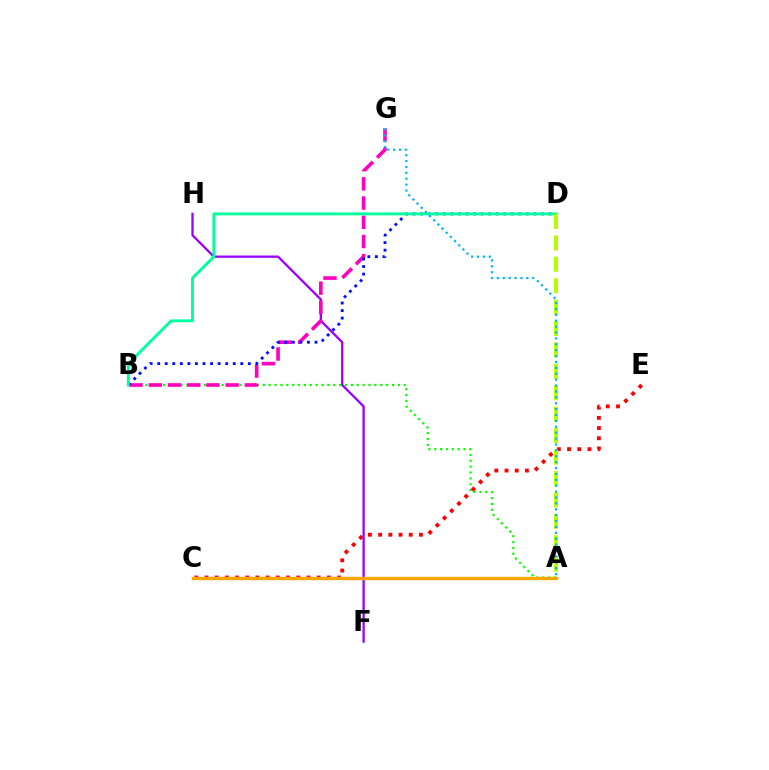{('A', 'B'): [{'color': '#08ff00', 'line_style': 'dotted', 'thickness': 1.59}], ('C', 'E'): [{'color': '#ff0000', 'line_style': 'dotted', 'thickness': 2.77}], ('F', 'H'): [{'color': '#9b00ff', 'line_style': 'solid', 'thickness': 1.65}], ('B', 'G'): [{'color': '#ff00bd', 'line_style': 'dashed', 'thickness': 2.61}], ('B', 'D'): [{'color': '#0010ff', 'line_style': 'dotted', 'thickness': 2.05}, {'color': '#00ff9d', 'line_style': 'solid', 'thickness': 2.1}], ('A', 'C'): [{'color': '#ffa500', 'line_style': 'solid', 'thickness': 2.41}], ('A', 'D'): [{'color': '#b3ff00', 'line_style': 'dashed', 'thickness': 2.91}], ('A', 'G'): [{'color': '#00b5ff', 'line_style': 'dotted', 'thickness': 1.6}]}